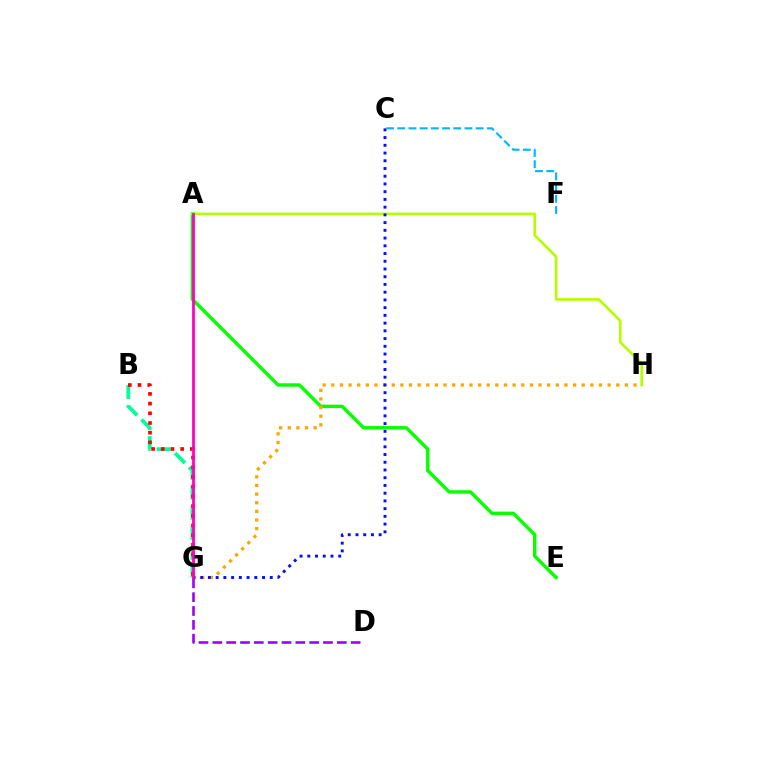{('B', 'G'): [{'color': '#00ff9d', 'line_style': 'dashed', 'thickness': 2.71}, {'color': '#ff0000', 'line_style': 'dotted', 'thickness': 2.63}], ('A', 'E'): [{'color': '#08ff00', 'line_style': 'solid', 'thickness': 2.47}], ('G', 'H'): [{'color': '#ffa500', 'line_style': 'dotted', 'thickness': 2.35}], ('A', 'H'): [{'color': '#b3ff00', 'line_style': 'solid', 'thickness': 1.9}], ('D', 'G'): [{'color': '#9b00ff', 'line_style': 'dashed', 'thickness': 1.88}], ('C', 'G'): [{'color': '#0010ff', 'line_style': 'dotted', 'thickness': 2.1}], ('A', 'G'): [{'color': '#ff00bd', 'line_style': 'solid', 'thickness': 1.98}], ('C', 'F'): [{'color': '#00b5ff', 'line_style': 'dashed', 'thickness': 1.52}]}